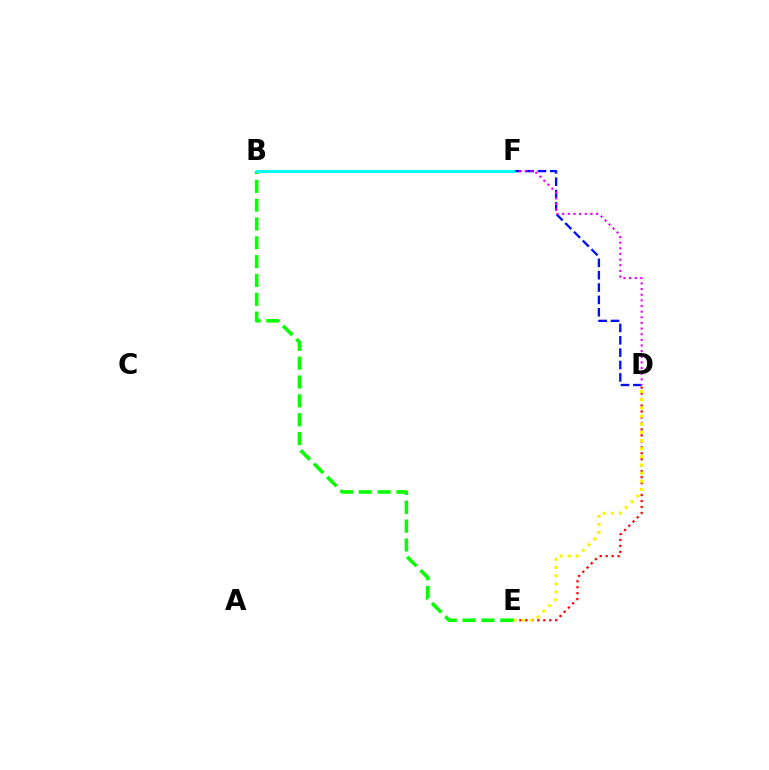{('D', 'E'): [{'color': '#ff0000', 'line_style': 'dotted', 'thickness': 1.62}, {'color': '#fcf500', 'line_style': 'dotted', 'thickness': 2.21}], ('D', 'F'): [{'color': '#0010ff', 'line_style': 'dashed', 'thickness': 1.68}, {'color': '#ee00ff', 'line_style': 'dotted', 'thickness': 1.53}], ('B', 'E'): [{'color': '#08ff00', 'line_style': 'dashed', 'thickness': 2.56}], ('B', 'F'): [{'color': '#00fff6', 'line_style': 'solid', 'thickness': 2.1}]}